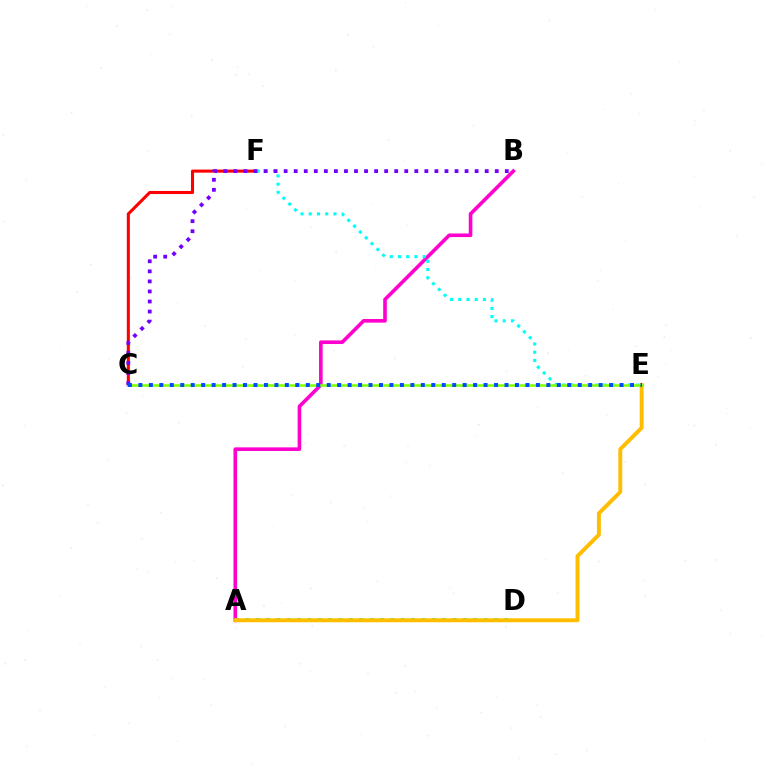{('A', 'B'): [{'color': '#ff00cf', 'line_style': 'solid', 'thickness': 2.6}], ('A', 'D'): [{'color': '#00ff39', 'line_style': 'dotted', 'thickness': 2.81}], ('C', 'F'): [{'color': '#ff0000', 'line_style': 'solid', 'thickness': 2.21}], ('E', 'F'): [{'color': '#00fff6', 'line_style': 'dotted', 'thickness': 2.24}], ('A', 'E'): [{'color': '#ffbd00', 'line_style': 'solid', 'thickness': 2.82}], ('C', 'E'): [{'color': '#84ff00', 'line_style': 'solid', 'thickness': 1.84}, {'color': '#004bff', 'line_style': 'dotted', 'thickness': 2.84}], ('B', 'C'): [{'color': '#7200ff', 'line_style': 'dotted', 'thickness': 2.73}]}